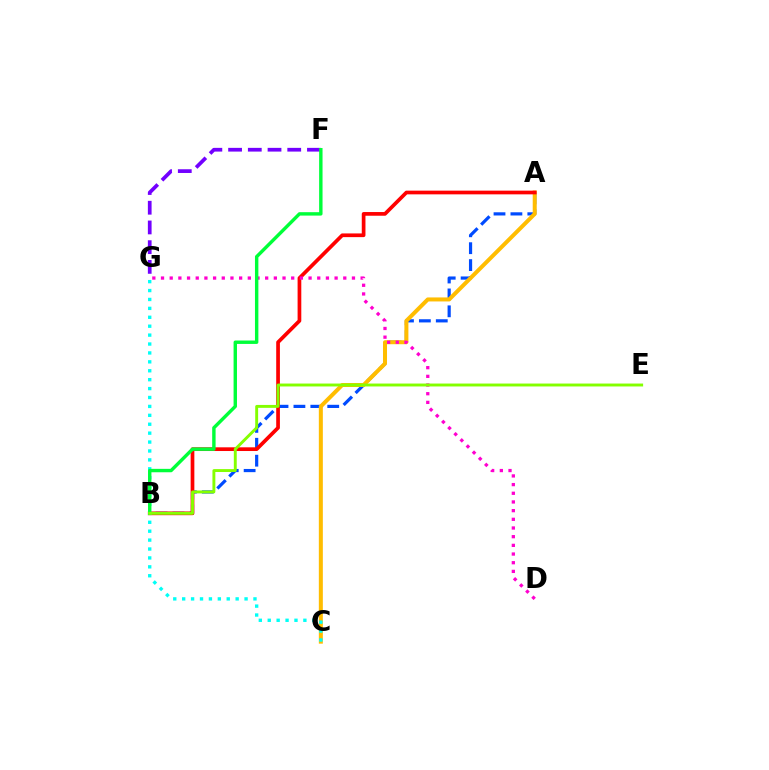{('F', 'G'): [{'color': '#7200ff', 'line_style': 'dashed', 'thickness': 2.68}], ('A', 'B'): [{'color': '#004bff', 'line_style': 'dashed', 'thickness': 2.3}, {'color': '#ff0000', 'line_style': 'solid', 'thickness': 2.67}], ('A', 'C'): [{'color': '#ffbd00', 'line_style': 'solid', 'thickness': 2.89}], ('C', 'G'): [{'color': '#00fff6', 'line_style': 'dotted', 'thickness': 2.42}], ('D', 'G'): [{'color': '#ff00cf', 'line_style': 'dotted', 'thickness': 2.36}], ('B', 'F'): [{'color': '#00ff39', 'line_style': 'solid', 'thickness': 2.45}], ('B', 'E'): [{'color': '#84ff00', 'line_style': 'solid', 'thickness': 2.1}]}